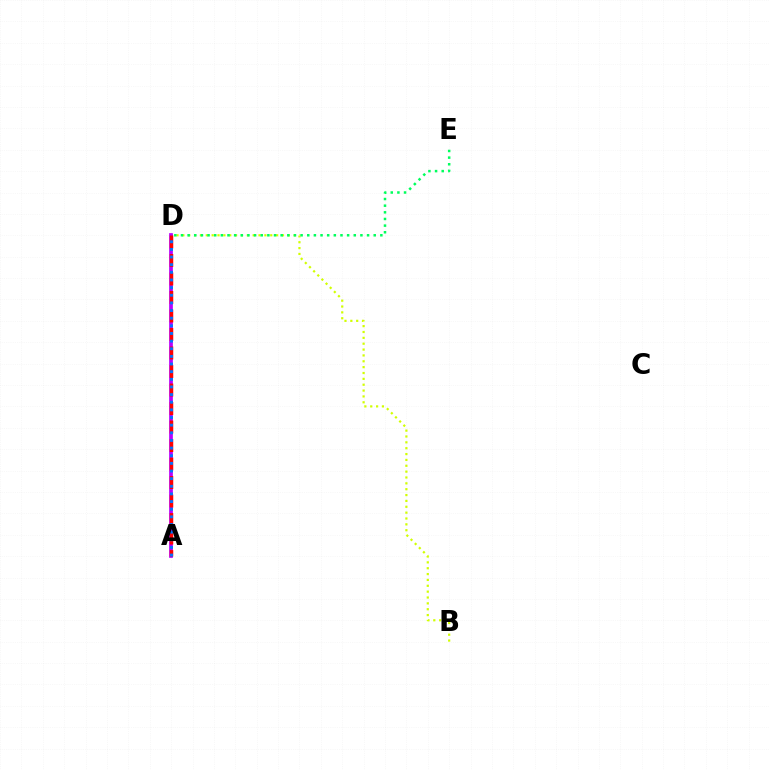{('B', 'D'): [{'color': '#d1ff00', 'line_style': 'dotted', 'thickness': 1.59}], ('A', 'D'): [{'color': '#b900ff', 'line_style': 'solid', 'thickness': 2.68}, {'color': '#ff0000', 'line_style': 'dashed', 'thickness': 2.51}, {'color': '#0074ff', 'line_style': 'dotted', 'thickness': 2.08}], ('D', 'E'): [{'color': '#00ff5c', 'line_style': 'dotted', 'thickness': 1.81}]}